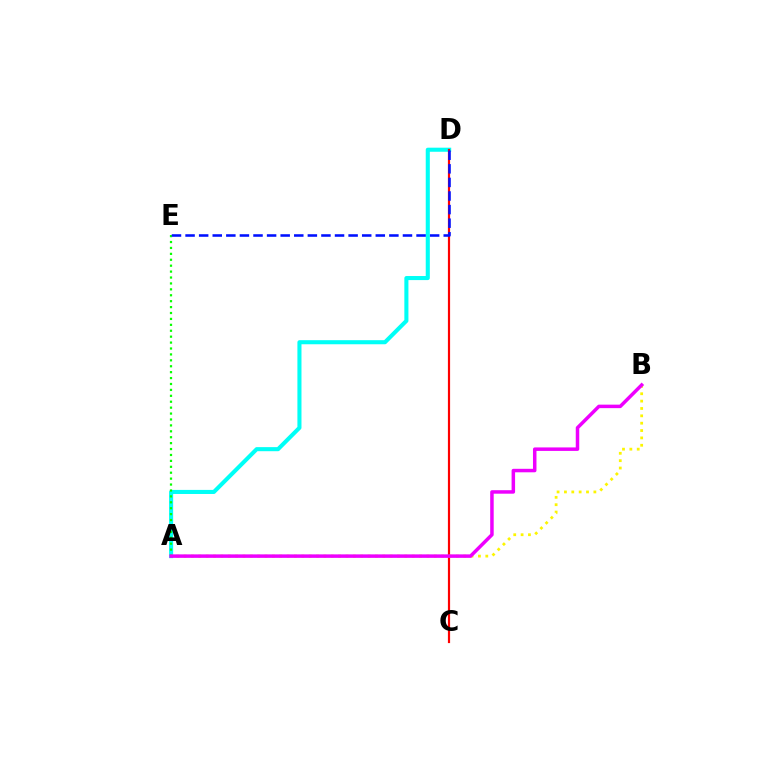{('A', 'D'): [{'color': '#00fff6', 'line_style': 'solid', 'thickness': 2.93}], ('C', 'D'): [{'color': '#ff0000', 'line_style': 'solid', 'thickness': 1.58}], ('A', 'E'): [{'color': '#08ff00', 'line_style': 'dotted', 'thickness': 1.61}], ('A', 'B'): [{'color': '#fcf500', 'line_style': 'dotted', 'thickness': 2.0}, {'color': '#ee00ff', 'line_style': 'solid', 'thickness': 2.51}], ('D', 'E'): [{'color': '#0010ff', 'line_style': 'dashed', 'thickness': 1.85}]}